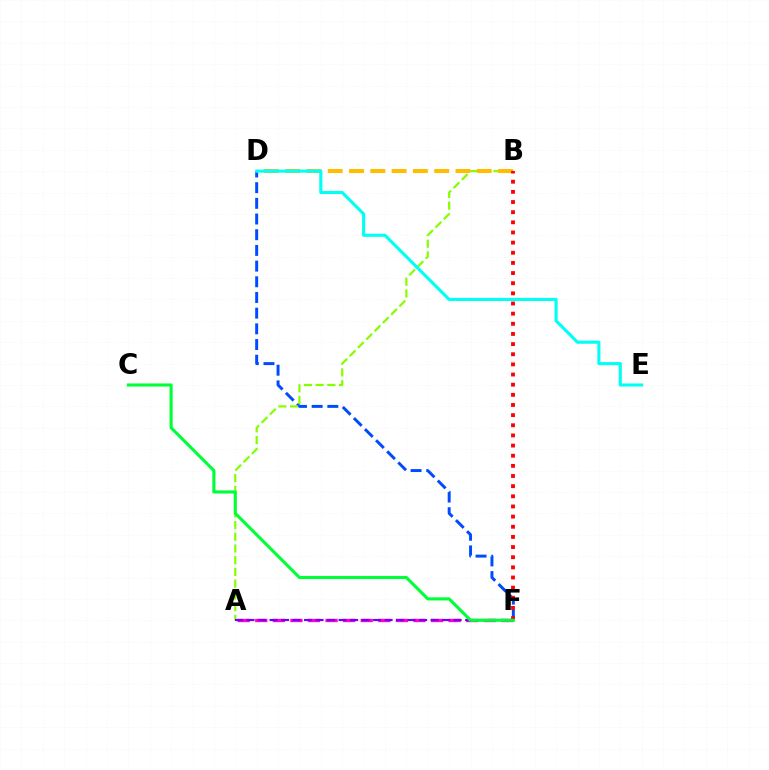{('D', 'F'): [{'color': '#004bff', 'line_style': 'dashed', 'thickness': 2.13}], ('A', 'B'): [{'color': '#84ff00', 'line_style': 'dashed', 'thickness': 1.59}], ('A', 'F'): [{'color': '#ff00cf', 'line_style': 'dashed', 'thickness': 2.39}, {'color': '#7200ff', 'line_style': 'dashed', 'thickness': 1.56}], ('B', 'D'): [{'color': '#ffbd00', 'line_style': 'dashed', 'thickness': 2.89}], ('D', 'E'): [{'color': '#00fff6', 'line_style': 'solid', 'thickness': 2.24}], ('B', 'F'): [{'color': '#ff0000', 'line_style': 'dotted', 'thickness': 2.76}], ('C', 'F'): [{'color': '#00ff39', 'line_style': 'solid', 'thickness': 2.24}]}